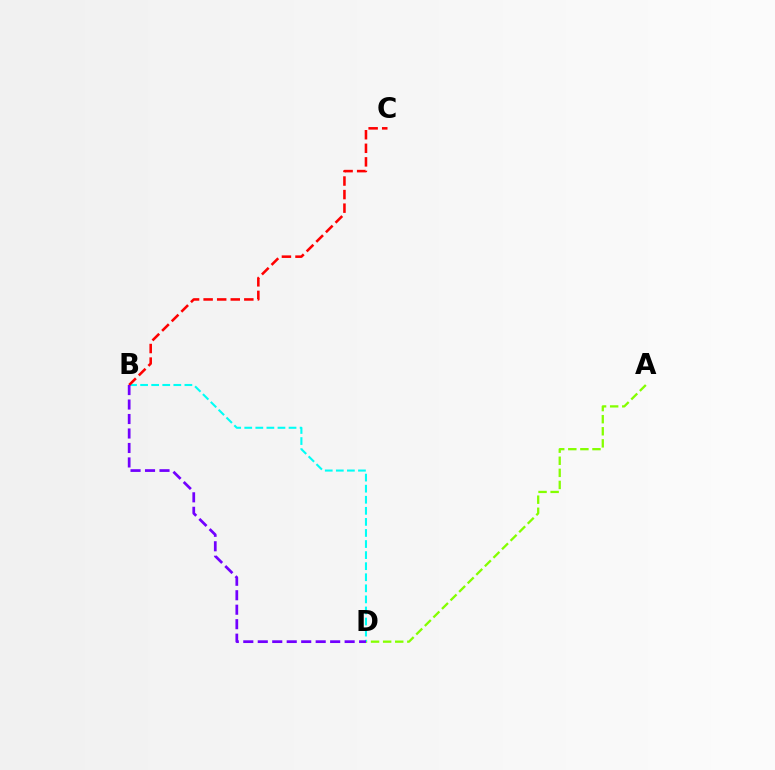{('A', 'D'): [{'color': '#84ff00', 'line_style': 'dashed', 'thickness': 1.64}], ('B', 'D'): [{'color': '#00fff6', 'line_style': 'dashed', 'thickness': 1.5}, {'color': '#7200ff', 'line_style': 'dashed', 'thickness': 1.97}], ('B', 'C'): [{'color': '#ff0000', 'line_style': 'dashed', 'thickness': 1.84}]}